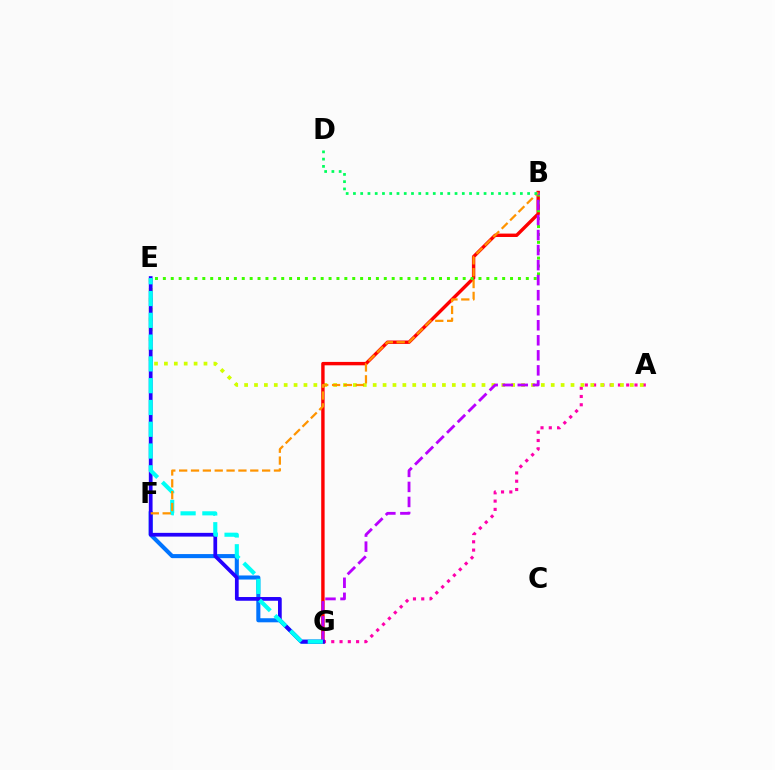{('A', 'G'): [{'color': '#ff00ac', 'line_style': 'dotted', 'thickness': 2.25}], ('A', 'E'): [{'color': '#d1ff00', 'line_style': 'dotted', 'thickness': 2.69}], ('F', 'G'): [{'color': '#0074ff', 'line_style': 'solid', 'thickness': 2.94}], ('B', 'G'): [{'color': '#ff0000', 'line_style': 'solid', 'thickness': 2.45}, {'color': '#b900ff', 'line_style': 'dashed', 'thickness': 2.04}], ('B', 'E'): [{'color': '#3dff00', 'line_style': 'dotted', 'thickness': 2.14}], ('E', 'G'): [{'color': '#2500ff', 'line_style': 'solid', 'thickness': 2.69}, {'color': '#00fff6', 'line_style': 'dashed', 'thickness': 2.96}], ('B', 'F'): [{'color': '#ff9400', 'line_style': 'dashed', 'thickness': 1.61}], ('B', 'D'): [{'color': '#00ff5c', 'line_style': 'dotted', 'thickness': 1.97}]}